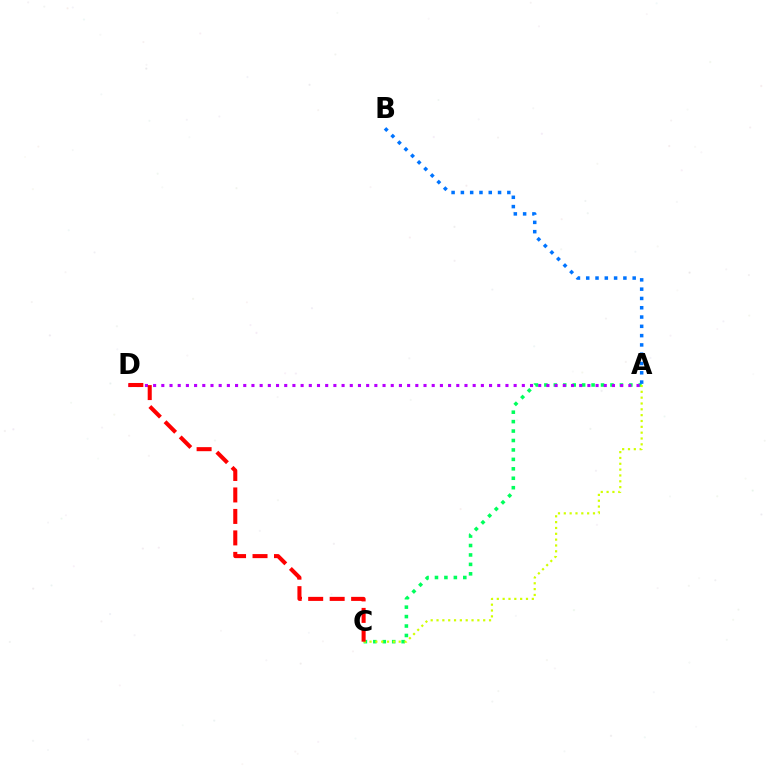{('A', 'C'): [{'color': '#00ff5c', 'line_style': 'dotted', 'thickness': 2.56}, {'color': '#d1ff00', 'line_style': 'dotted', 'thickness': 1.59}], ('A', 'D'): [{'color': '#b900ff', 'line_style': 'dotted', 'thickness': 2.23}], ('A', 'B'): [{'color': '#0074ff', 'line_style': 'dotted', 'thickness': 2.52}], ('C', 'D'): [{'color': '#ff0000', 'line_style': 'dashed', 'thickness': 2.92}]}